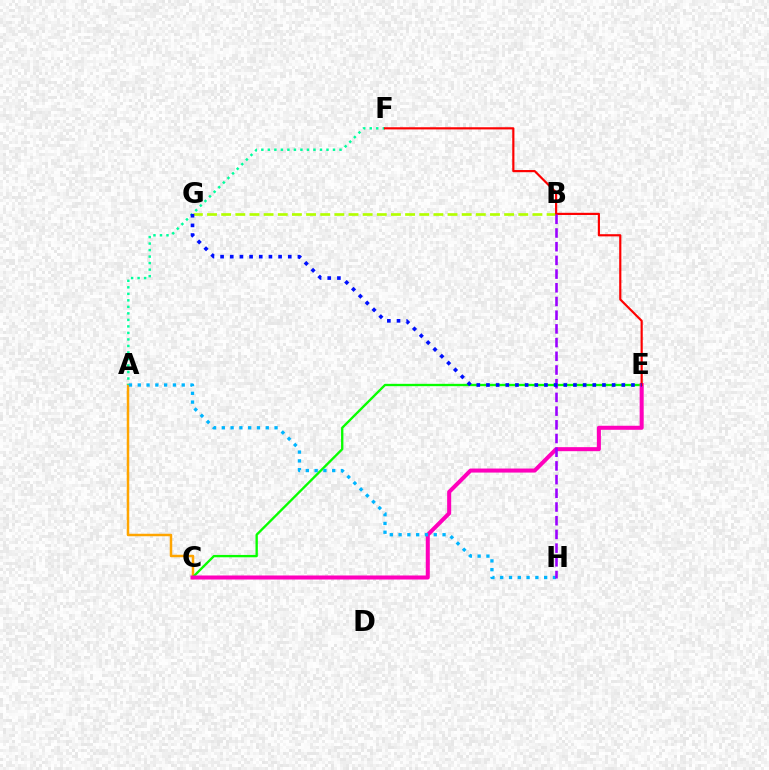{('A', 'C'): [{'color': '#ffa500', 'line_style': 'solid', 'thickness': 1.79}], ('C', 'E'): [{'color': '#08ff00', 'line_style': 'solid', 'thickness': 1.68}, {'color': '#ff00bd', 'line_style': 'solid', 'thickness': 2.9}], ('A', 'F'): [{'color': '#00ff9d', 'line_style': 'dotted', 'thickness': 1.77}], ('B', 'G'): [{'color': '#b3ff00', 'line_style': 'dashed', 'thickness': 1.92}], ('E', 'F'): [{'color': '#ff0000', 'line_style': 'solid', 'thickness': 1.57}], ('A', 'H'): [{'color': '#00b5ff', 'line_style': 'dotted', 'thickness': 2.39}], ('B', 'H'): [{'color': '#9b00ff', 'line_style': 'dashed', 'thickness': 1.86}], ('E', 'G'): [{'color': '#0010ff', 'line_style': 'dotted', 'thickness': 2.63}]}